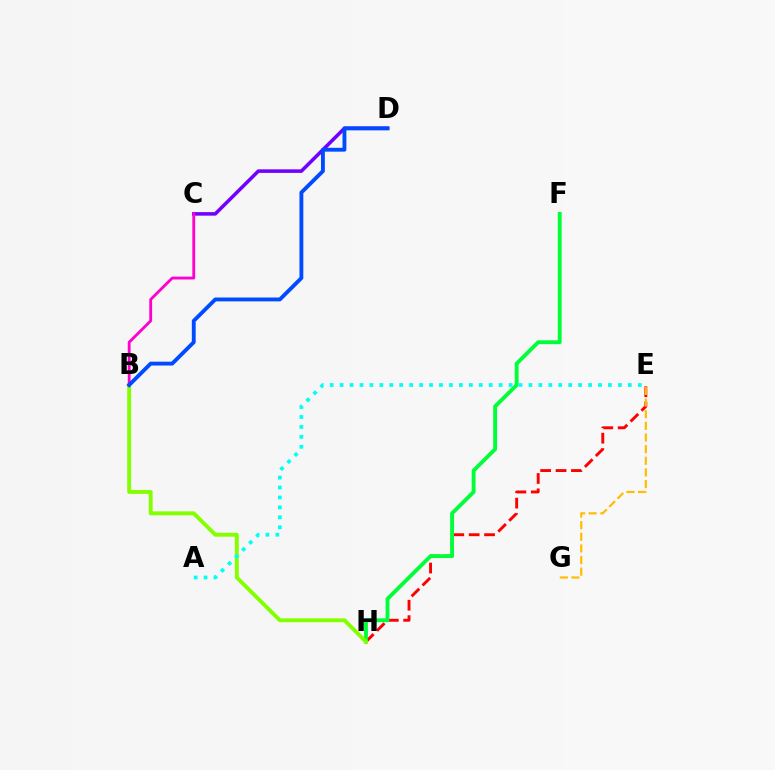{('C', 'D'): [{'color': '#7200ff', 'line_style': 'solid', 'thickness': 2.56}], ('E', 'H'): [{'color': '#ff0000', 'line_style': 'dashed', 'thickness': 2.09}], ('F', 'H'): [{'color': '#00ff39', 'line_style': 'solid', 'thickness': 2.78}], ('B', 'H'): [{'color': '#84ff00', 'line_style': 'solid', 'thickness': 2.81}], ('A', 'E'): [{'color': '#00fff6', 'line_style': 'dotted', 'thickness': 2.7}], ('B', 'C'): [{'color': '#ff00cf', 'line_style': 'solid', 'thickness': 2.04}], ('B', 'D'): [{'color': '#004bff', 'line_style': 'solid', 'thickness': 2.78}], ('E', 'G'): [{'color': '#ffbd00', 'line_style': 'dashed', 'thickness': 1.58}]}